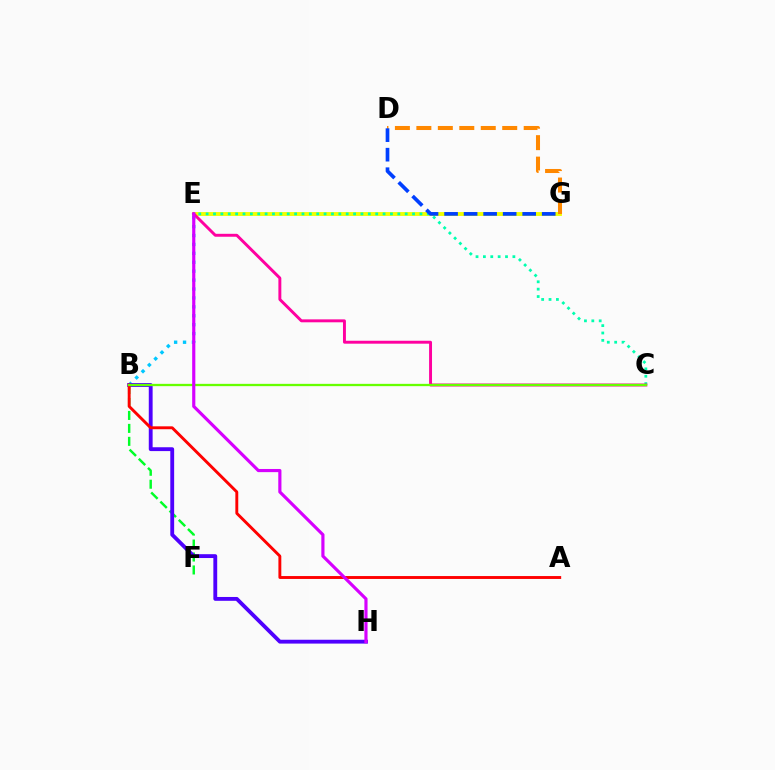{('E', 'G'): [{'color': '#eeff00', 'line_style': 'solid', 'thickness': 2.79}], ('B', 'F'): [{'color': '#00ff27', 'line_style': 'dashed', 'thickness': 1.76}], ('B', 'E'): [{'color': '#00c7ff', 'line_style': 'dotted', 'thickness': 2.42}], ('B', 'H'): [{'color': '#4f00ff', 'line_style': 'solid', 'thickness': 2.77}], ('D', 'G'): [{'color': '#ff8800', 'line_style': 'dashed', 'thickness': 2.92}, {'color': '#003fff', 'line_style': 'dashed', 'thickness': 2.65}], ('C', 'E'): [{'color': '#00ffaf', 'line_style': 'dotted', 'thickness': 2.0}, {'color': '#ff00a0', 'line_style': 'solid', 'thickness': 2.11}], ('A', 'B'): [{'color': '#ff0000', 'line_style': 'solid', 'thickness': 2.09}], ('B', 'C'): [{'color': '#66ff00', 'line_style': 'solid', 'thickness': 1.65}], ('E', 'H'): [{'color': '#d600ff', 'line_style': 'solid', 'thickness': 2.27}]}